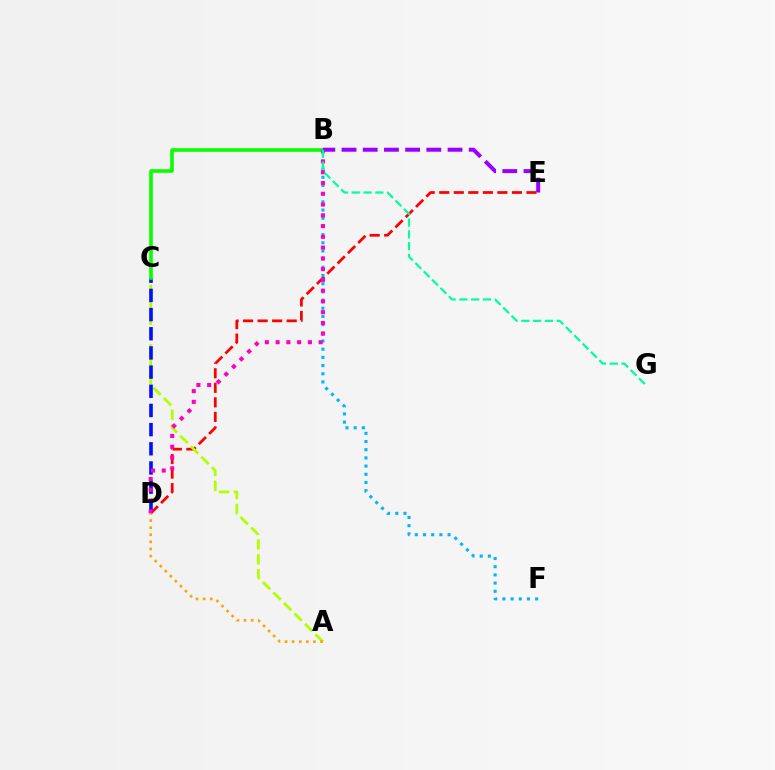{('D', 'E'): [{'color': '#ff0000', 'line_style': 'dashed', 'thickness': 1.97}], ('B', 'F'): [{'color': '#00b5ff', 'line_style': 'dotted', 'thickness': 2.22}], ('A', 'C'): [{'color': '#b3ff00', 'line_style': 'dashed', 'thickness': 2.02}], ('C', 'D'): [{'color': '#0010ff', 'line_style': 'dashed', 'thickness': 2.6}], ('B', 'C'): [{'color': '#08ff00', 'line_style': 'solid', 'thickness': 2.58}], ('B', 'D'): [{'color': '#ff00bd', 'line_style': 'dotted', 'thickness': 2.92}], ('B', 'E'): [{'color': '#9b00ff', 'line_style': 'dashed', 'thickness': 2.88}], ('B', 'G'): [{'color': '#00ff9d', 'line_style': 'dashed', 'thickness': 1.6}], ('A', 'D'): [{'color': '#ffa500', 'line_style': 'dotted', 'thickness': 1.93}]}